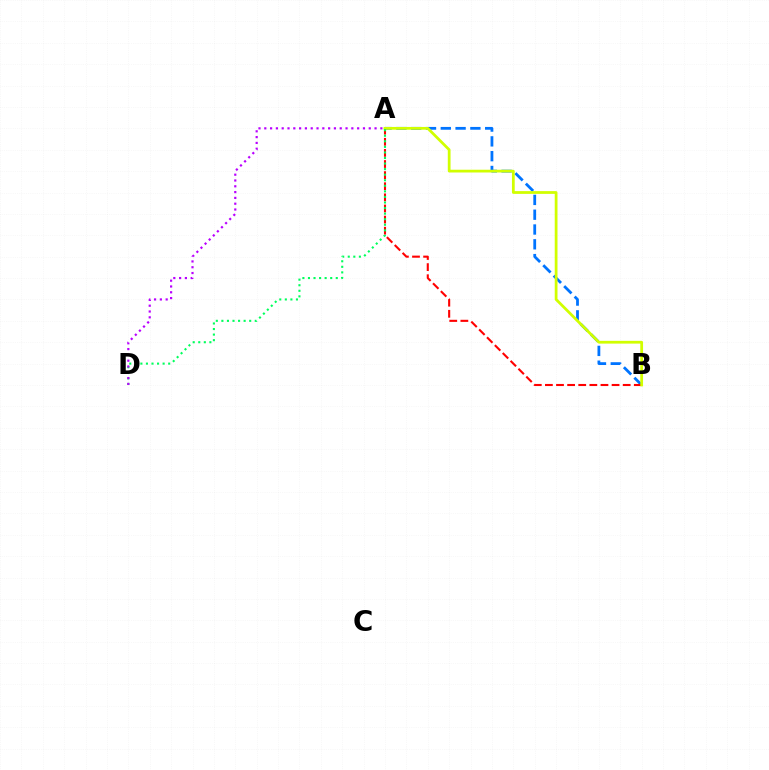{('A', 'B'): [{'color': '#0074ff', 'line_style': 'dashed', 'thickness': 2.01}, {'color': '#ff0000', 'line_style': 'dashed', 'thickness': 1.51}, {'color': '#d1ff00', 'line_style': 'solid', 'thickness': 1.99}], ('A', 'D'): [{'color': '#00ff5c', 'line_style': 'dotted', 'thickness': 1.51}, {'color': '#b900ff', 'line_style': 'dotted', 'thickness': 1.58}]}